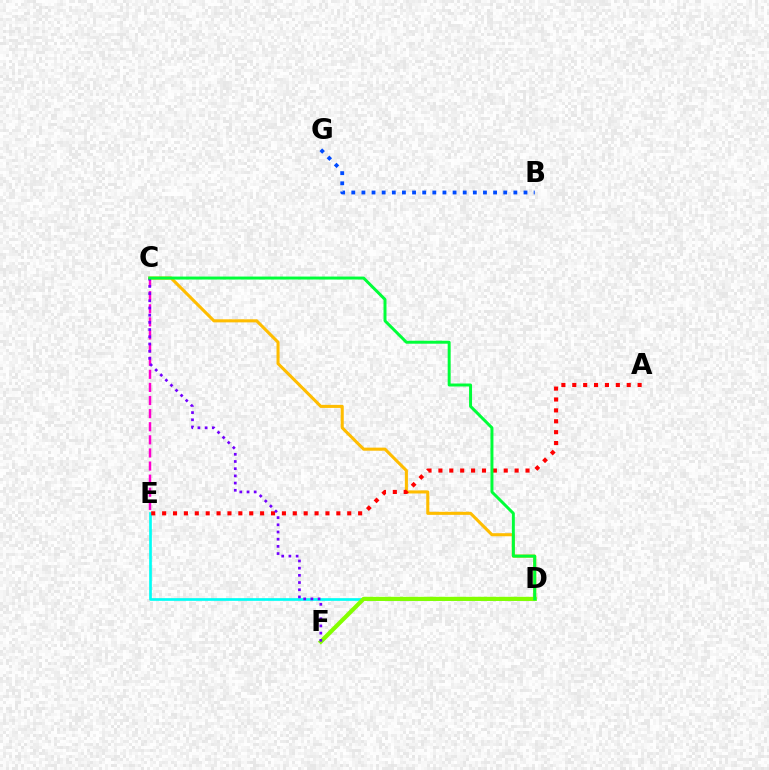{('C', 'D'): [{'color': '#ffbd00', 'line_style': 'solid', 'thickness': 2.21}, {'color': '#00ff39', 'line_style': 'solid', 'thickness': 2.14}], ('D', 'E'): [{'color': '#00fff6', 'line_style': 'solid', 'thickness': 1.94}], ('B', 'G'): [{'color': '#004bff', 'line_style': 'dotted', 'thickness': 2.75}], ('A', 'E'): [{'color': '#ff0000', 'line_style': 'dotted', 'thickness': 2.96}], ('D', 'F'): [{'color': '#84ff00', 'line_style': 'solid', 'thickness': 2.98}], ('C', 'E'): [{'color': '#ff00cf', 'line_style': 'dashed', 'thickness': 1.78}], ('C', 'F'): [{'color': '#7200ff', 'line_style': 'dotted', 'thickness': 1.95}]}